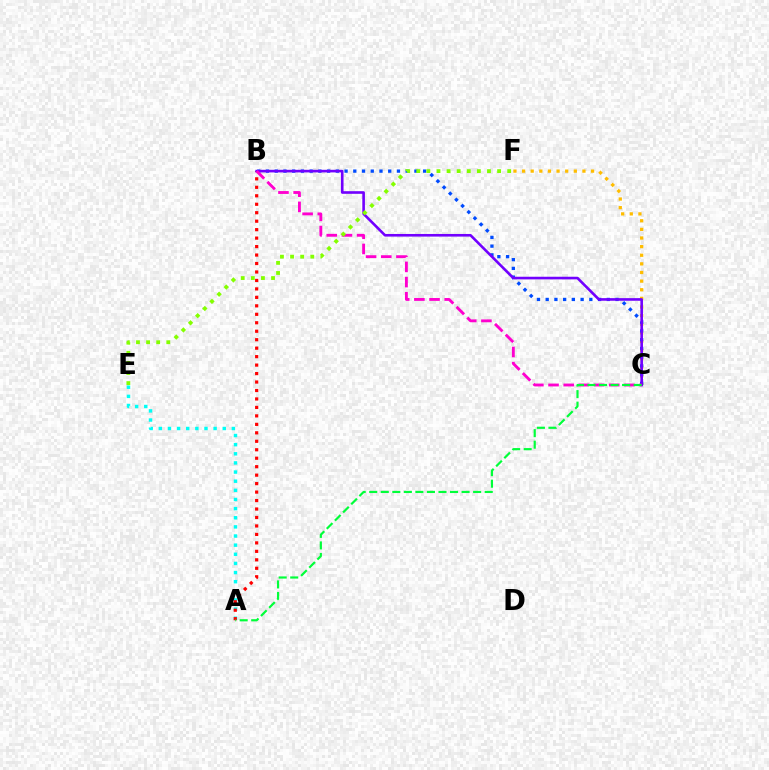{('A', 'E'): [{'color': '#00fff6', 'line_style': 'dotted', 'thickness': 2.48}], ('C', 'F'): [{'color': '#ffbd00', 'line_style': 'dotted', 'thickness': 2.34}], ('A', 'B'): [{'color': '#ff0000', 'line_style': 'dotted', 'thickness': 2.3}], ('B', 'C'): [{'color': '#004bff', 'line_style': 'dotted', 'thickness': 2.37}, {'color': '#7200ff', 'line_style': 'solid', 'thickness': 1.89}, {'color': '#ff00cf', 'line_style': 'dashed', 'thickness': 2.06}], ('E', 'F'): [{'color': '#84ff00', 'line_style': 'dotted', 'thickness': 2.74}], ('A', 'C'): [{'color': '#00ff39', 'line_style': 'dashed', 'thickness': 1.57}]}